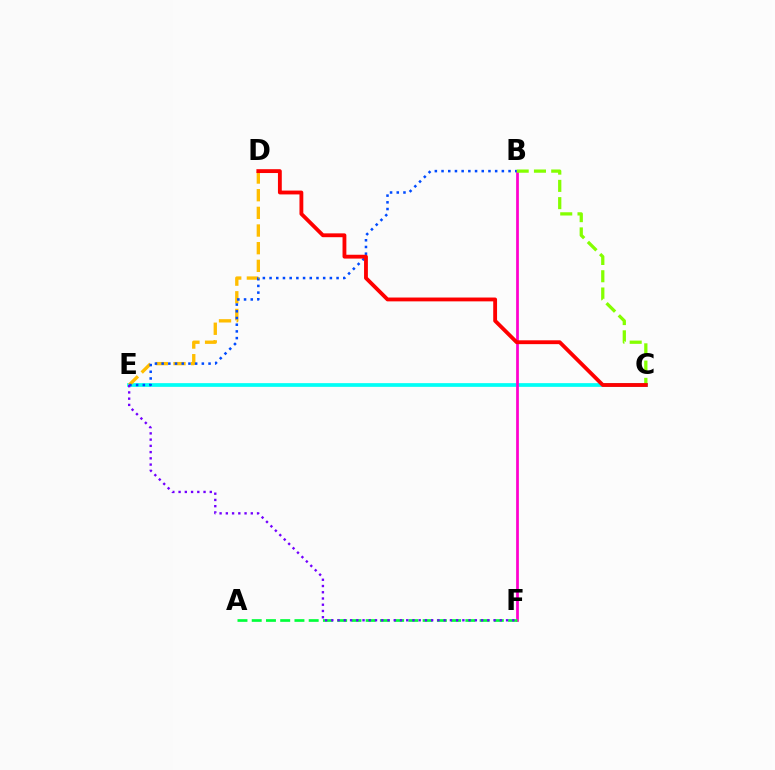{('C', 'E'): [{'color': '#00fff6', 'line_style': 'solid', 'thickness': 2.67}], ('D', 'E'): [{'color': '#ffbd00', 'line_style': 'dashed', 'thickness': 2.4}], ('B', 'F'): [{'color': '#ff00cf', 'line_style': 'solid', 'thickness': 1.98}], ('B', 'C'): [{'color': '#84ff00', 'line_style': 'dashed', 'thickness': 2.35}], ('B', 'E'): [{'color': '#004bff', 'line_style': 'dotted', 'thickness': 1.82}], ('A', 'F'): [{'color': '#00ff39', 'line_style': 'dashed', 'thickness': 1.93}], ('C', 'D'): [{'color': '#ff0000', 'line_style': 'solid', 'thickness': 2.76}], ('E', 'F'): [{'color': '#7200ff', 'line_style': 'dotted', 'thickness': 1.7}]}